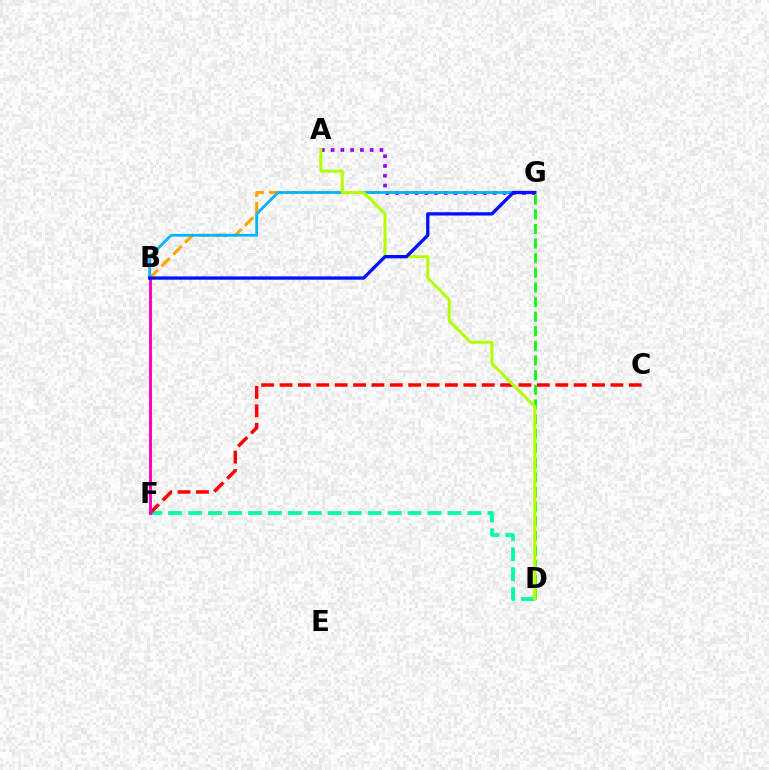{('D', 'F'): [{'color': '#00ff9d', 'line_style': 'dashed', 'thickness': 2.71}], ('B', 'G'): [{'color': '#ffa500', 'line_style': 'dashed', 'thickness': 2.27}, {'color': '#00b5ff', 'line_style': 'solid', 'thickness': 1.99}, {'color': '#0010ff', 'line_style': 'solid', 'thickness': 2.37}], ('D', 'G'): [{'color': '#08ff00', 'line_style': 'dashed', 'thickness': 1.99}], ('C', 'F'): [{'color': '#ff0000', 'line_style': 'dashed', 'thickness': 2.5}], ('B', 'F'): [{'color': '#ff00bd', 'line_style': 'solid', 'thickness': 2.11}], ('A', 'G'): [{'color': '#9b00ff', 'line_style': 'dotted', 'thickness': 2.65}], ('A', 'D'): [{'color': '#b3ff00', 'line_style': 'solid', 'thickness': 2.16}]}